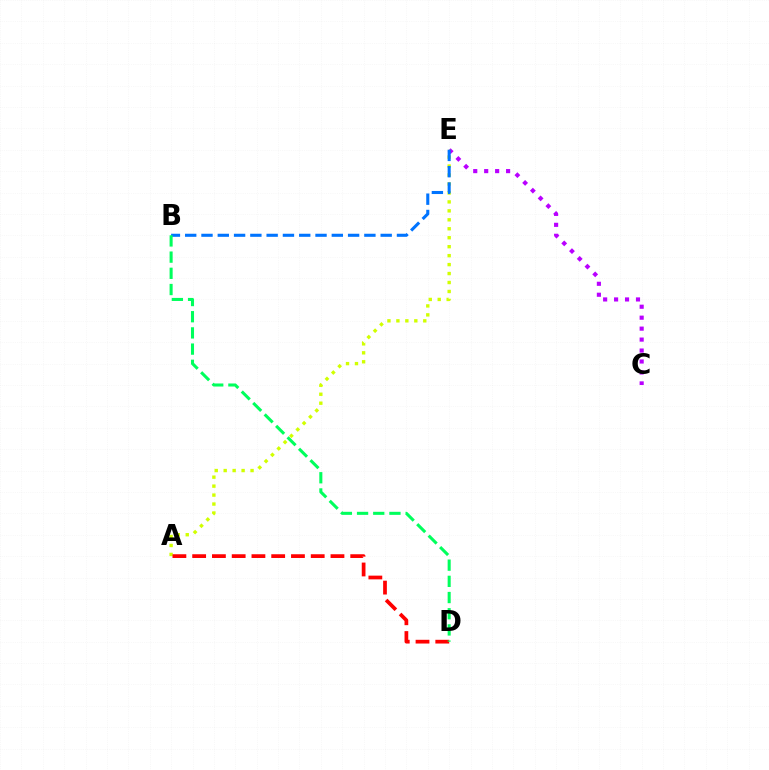{('C', 'E'): [{'color': '#b900ff', 'line_style': 'dotted', 'thickness': 2.98}], ('A', 'E'): [{'color': '#d1ff00', 'line_style': 'dotted', 'thickness': 2.43}], ('B', 'E'): [{'color': '#0074ff', 'line_style': 'dashed', 'thickness': 2.21}], ('A', 'D'): [{'color': '#ff0000', 'line_style': 'dashed', 'thickness': 2.68}], ('B', 'D'): [{'color': '#00ff5c', 'line_style': 'dashed', 'thickness': 2.2}]}